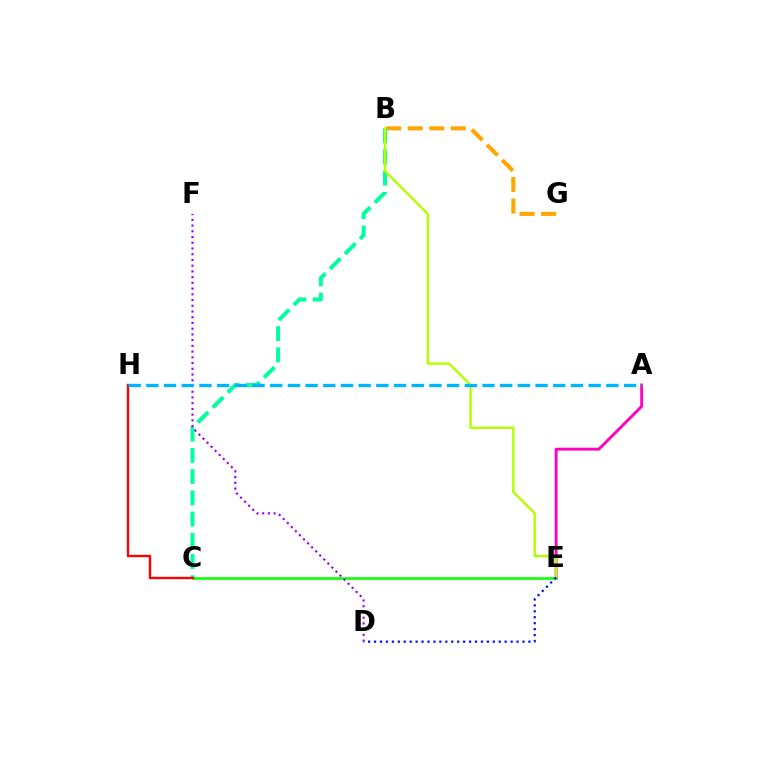{('B', 'G'): [{'color': '#ffa500', 'line_style': 'dashed', 'thickness': 2.93}], ('C', 'E'): [{'color': '#08ff00', 'line_style': 'solid', 'thickness': 1.87}], ('A', 'E'): [{'color': '#ff00bd', 'line_style': 'solid', 'thickness': 2.08}], ('B', 'C'): [{'color': '#00ff9d', 'line_style': 'dashed', 'thickness': 2.88}], ('B', 'E'): [{'color': '#b3ff00', 'line_style': 'solid', 'thickness': 1.74}], ('D', 'F'): [{'color': '#9b00ff', 'line_style': 'dotted', 'thickness': 1.56}], ('C', 'H'): [{'color': '#ff0000', 'line_style': 'solid', 'thickness': 1.72}], ('A', 'H'): [{'color': '#00b5ff', 'line_style': 'dashed', 'thickness': 2.4}], ('D', 'E'): [{'color': '#0010ff', 'line_style': 'dotted', 'thickness': 1.61}]}